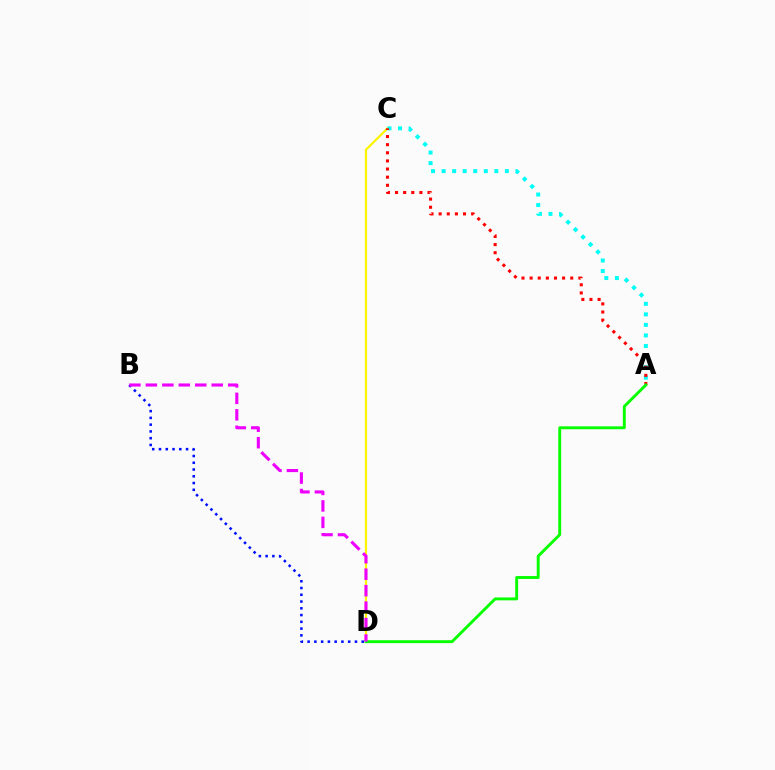{('C', 'D'): [{'color': '#fcf500', 'line_style': 'solid', 'thickness': 1.58}], ('A', 'C'): [{'color': '#00fff6', 'line_style': 'dotted', 'thickness': 2.86}, {'color': '#ff0000', 'line_style': 'dotted', 'thickness': 2.21}], ('B', 'D'): [{'color': '#0010ff', 'line_style': 'dotted', 'thickness': 1.84}, {'color': '#ee00ff', 'line_style': 'dashed', 'thickness': 2.24}], ('A', 'D'): [{'color': '#08ff00', 'line_style': 'solid', 'thickness': 2.1}]}